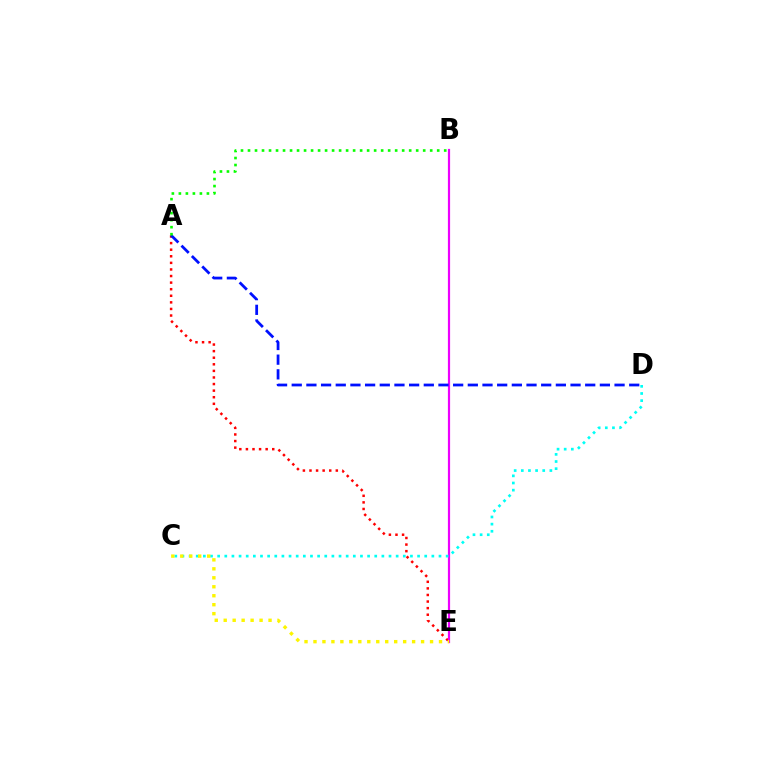{('A', 'E'): [{'color': '#ff0000', 'line_style': 'dotted', 'thickness': 1.79}], ('B', 'E'): [{'color': '#ee00ff', 'line_style': 'solid', 'thickness': 1.58}], ('C', 'D'): [{'color': '#00fff6', 'line_style': 'dotted', 'thickness': 1.94}], ('A', 'D'): [{'color': '#0010ff', 'line_style': 'dashed', 'thickness': 1.99}], ('A', 'B'): [{'color': '#08ff00', 'line_style': 'dotted', 'thickness': 1.9}], ('C', 'E'): [{'color': '#fcf500', 'line_style': 'dotted', 'thickness': 2.44}]}